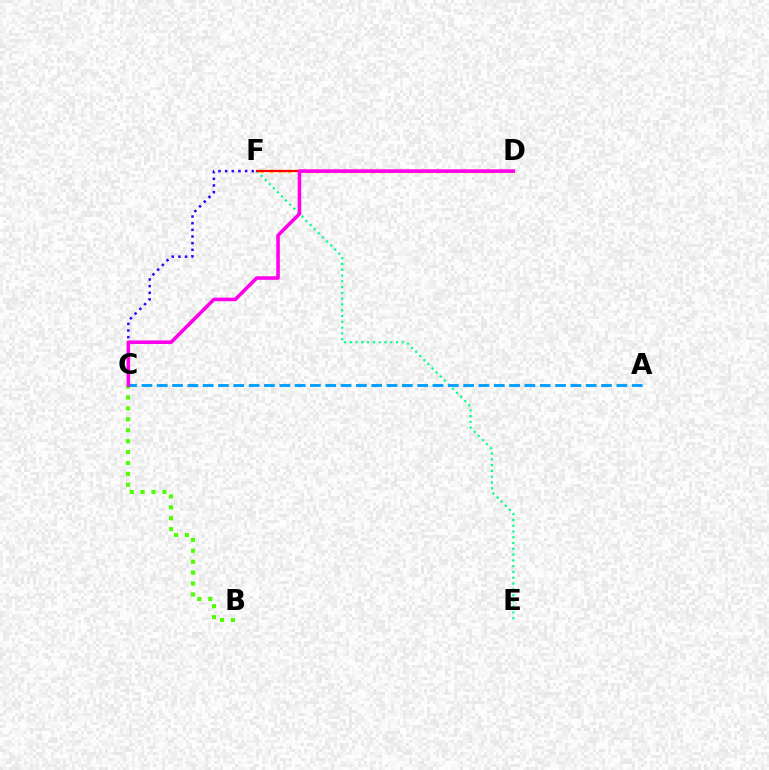{('B', 'C'): [{'color': '#4fff00', 'line_style': 'dotted', 'thickness': 2.97}], ('E', 'F'): [{'color': '#00ff86', 'line_style': 'dotted', 'thickness': 1.57}], ('C', 'F'): [{'color': '#3700ff', 'line_style': 'dotted', 'thickness': 1.81}], ('D', 'F'): [{'color': '#ffd500', 'line_style': 'dotted', 'thickness': 2.51}, {'color': '#ff0000', 'line_style': 'solid', 'thickness': 1.61}], ('A', 'C'): [{'color': '#009eff', 'line_style': 'dashed', 'thickness': 2.08}], ('C', 'D'): [{'color': '#ff00ed', 'line_style': 'solid', 'thickness': 2.57}]}